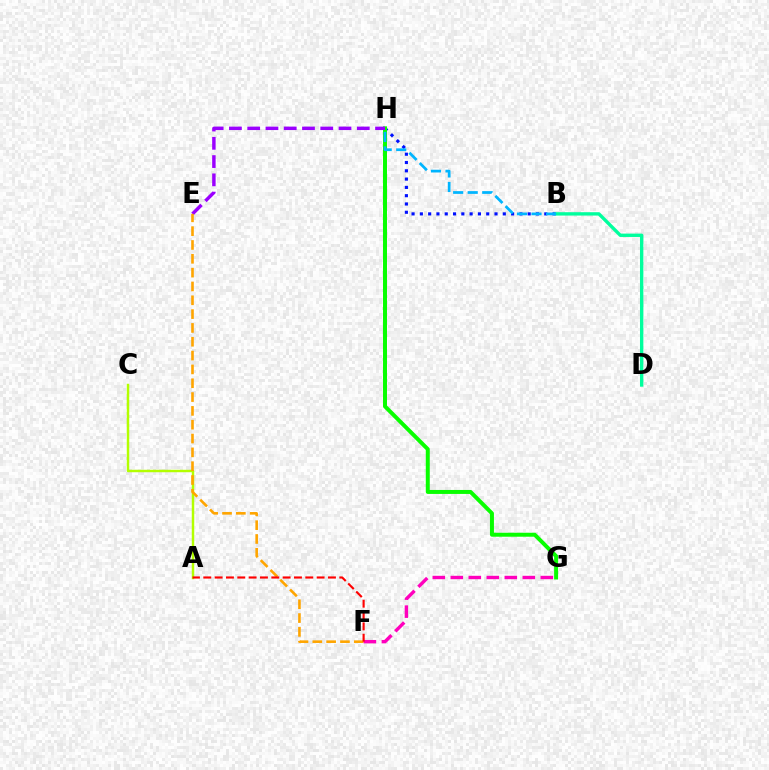{('B', 'H'): [{'color': '#0010ff', 'line_style': 'dotted', 'thickness': 2.25}, {'color': '#00b5ff', 'line_style': 'dashed', 'thickness': 1.97}], ('G', 'H'): [{'color': '#08ff00', 'line_style': 'solid', 'thickness': 2.86}], ('B', 'D'): [{'color': '#00ff9d', 'line_style': 'solid', 'thickness': 2.42}], ('A', 'C'): [{'color': '#b3ff00', 'line_style': 'solid', 'thickness': 1.77}], ('E', 'H'): [{'color': '#9b00ff', 'line_style': 'dashed', 'thickness': 2.48}], ('E', 'F'): [{'color': '#ffa500', 'line_style': 'dashed', 'thickness': 1.88}], ('F', 'G'): [{'color': '#ff00bd', 'line_style': 'dashed', 'thickness': 2.45}], ('A', 'F'): [{'color': '#ff0000', 'line_style': 'dashed', 'thickness': 1.54}]}